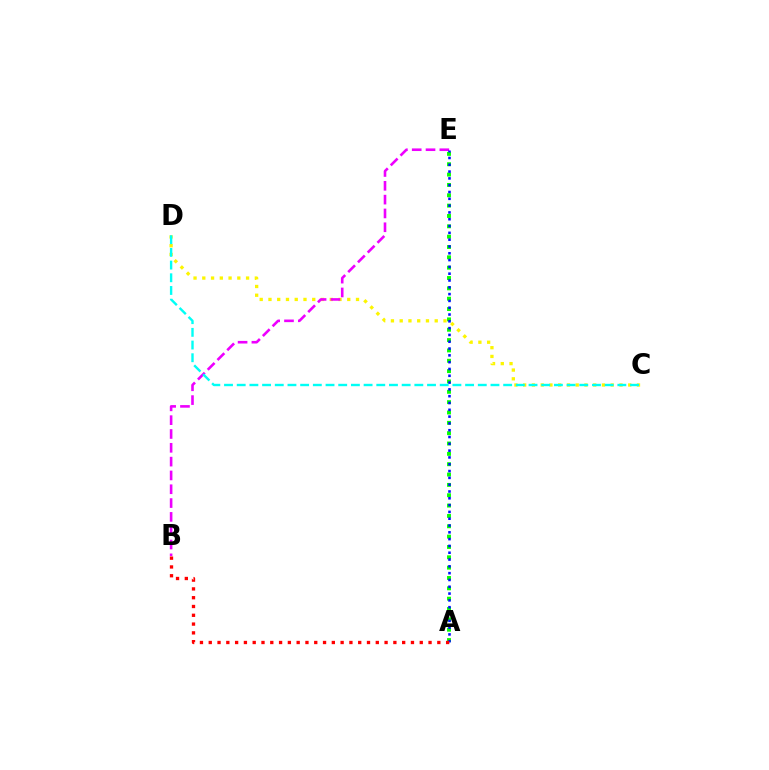{('A', 'E'): [{'color': '#08ff00', 'line_style': 'dotted', 'thickness': 2.81}, {'color': '#0010ff', 'line_style': 'dotted', 'thickness': 1.85}], ('C', 'D'): [{'color': '#fcf500', 'line_style': 'dotted', 'thickness': 2.38}, {'color': '#00fff6', 'line_style': 'dashed', 'thickness': 1.72}], ('B', 'E'): [{'color': '#ee00ff', 'line_style': 'dashed', 'thickness': 1.88}], ('A', 'B'): [{'color': '#ff0000', 'line_style': 'dotted', 'thickness': 2.39}]}